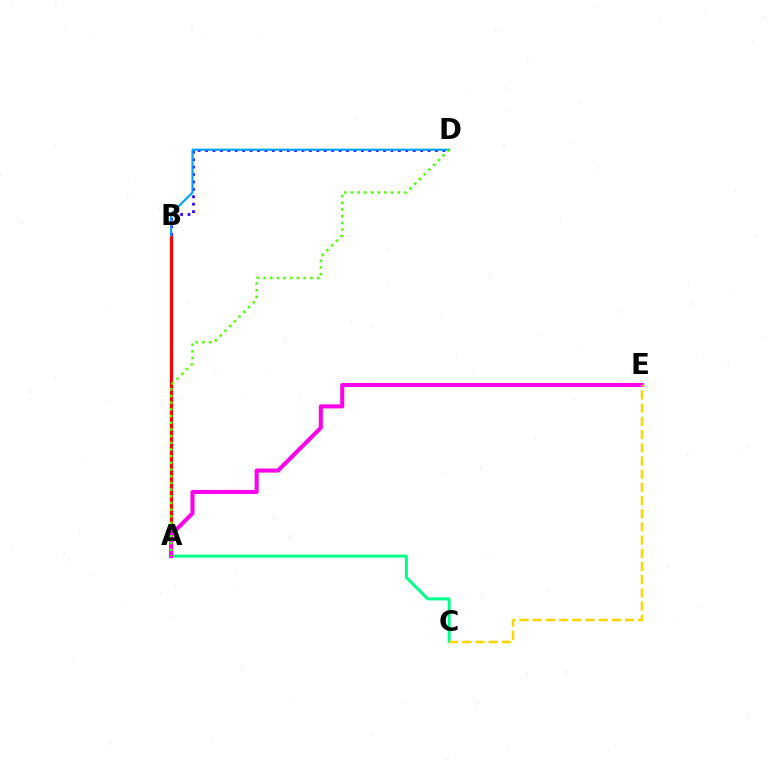{('A', 'B'): [{'color': '#ff0000', 'line_style': 'solid', 'thickness': 2.29}], ('B', 'D'): [{'color': '#3700ff', 'line_style': 'dotted', 'thickness': 2.02}, {'color': '#009eff', 'line_style': 'solid', 'thickness': 1.52}], ('A', 'C'): [{'color': '#00ff86', 'line_style': 'solid', 'thickness': 2.15}], ('A', 'E'): [{'color': '#ff00ed', 'line_style': 'solid', 'thickness': 2.92}], ('A', 'D'): [{'color': '#4fff00', 'line_style': 'dotted', 'thickness': 1.82}], ('C', 'E'): [{'color': '#ffd500', 'line_style': 'dashed', 'thickness': 1.79}]}